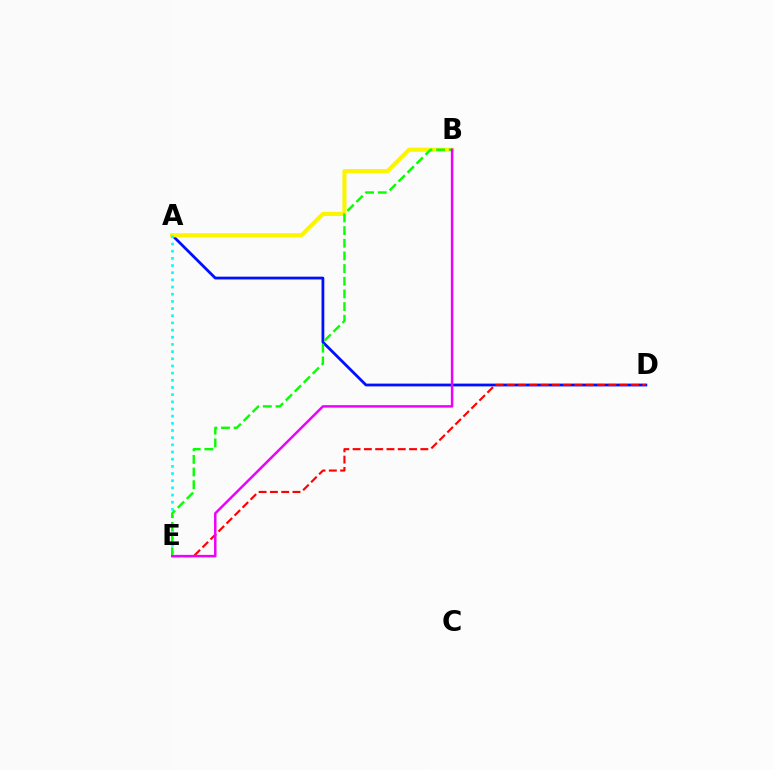{('A', 'D'): [{'color': '#0010ff', 'line_style': 'solid', 'thickness': 2.01}], ('A', 'B'): [{'color': '#fcf500', 'line_style': 'solid', 'thickness': 2.97}], ('D', 'E'): [{'color': '#ff0000', 'line_style': 'dashed', 'thickness': 1.53}], ('A', 'E'): [{'color': '#00fff6', 'line_style': 'dotted', 'thickness': 1.95}], ('B', 'E'): [{'color': '#08ff00', 'line_style': 'dashed', 'thickness': 1.72}, {'color': '#ee00ff', 'line_style': 'solid', 'thickness': 1.79}]}